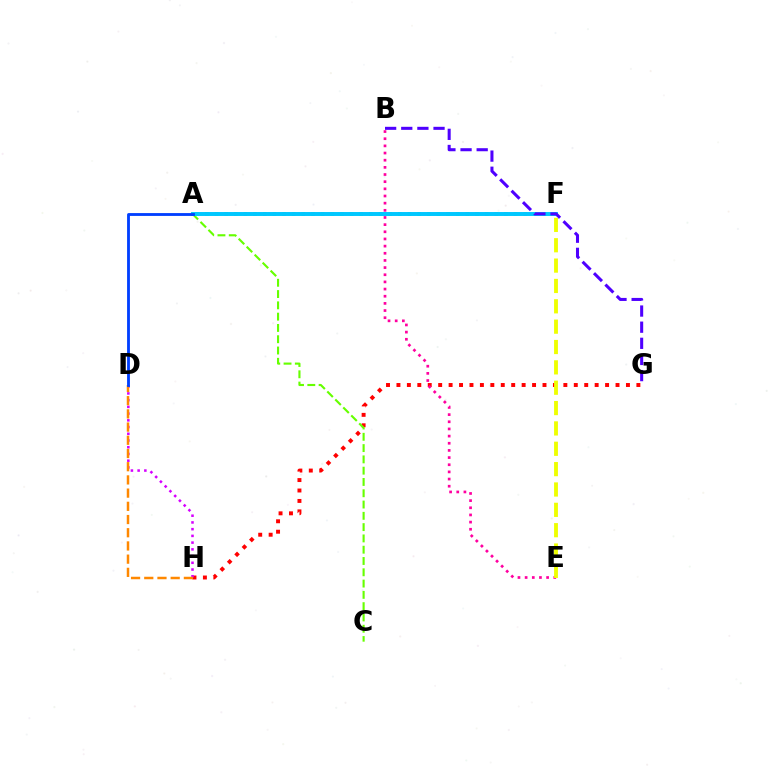{('A', 'F'): [{'color': '#00ff27', 'line_style': 'dotted', 'thickness': 2.62}, {'color': '#00ffaf', 'line_style': 'dashed', 'thickness': 1.58}, {'color': '#00c7ff', 'line_style': 'solid', 'thickness': 2.84}], ('G', 'H'): [{'color': '#ff0000', 'line_style': 'dotted', 'thickness': 2.83}], ('B', 'E'): [{'color': '#ff00a0', 'line_style': 'dotted', 'thickness': 1.95}], ('A', 'C'): [{'color': '#66ff00', 'line_style': 'dashed', 'thickness': 1.53}], ('D', 'H'): [{'color': '#d600ff', 'line_style': 'dotted', 'thickness': 1.83}, {'color': '#ff8800', 'line_style': 'dashed', 'thickness': 1.79}], ('A', 'D'): [{'color': '#003fff', 'line_style': 'solid', 'thickness': 2.04}], ('B', 'G'): [{'color': '#4f00ff', 'line_style': 'dashed', 'thickness': 2.19}], ('E', 'F'): [{'color': '#eeff00', 'line_style': 'dashed', 'thickness': 2.76}]}